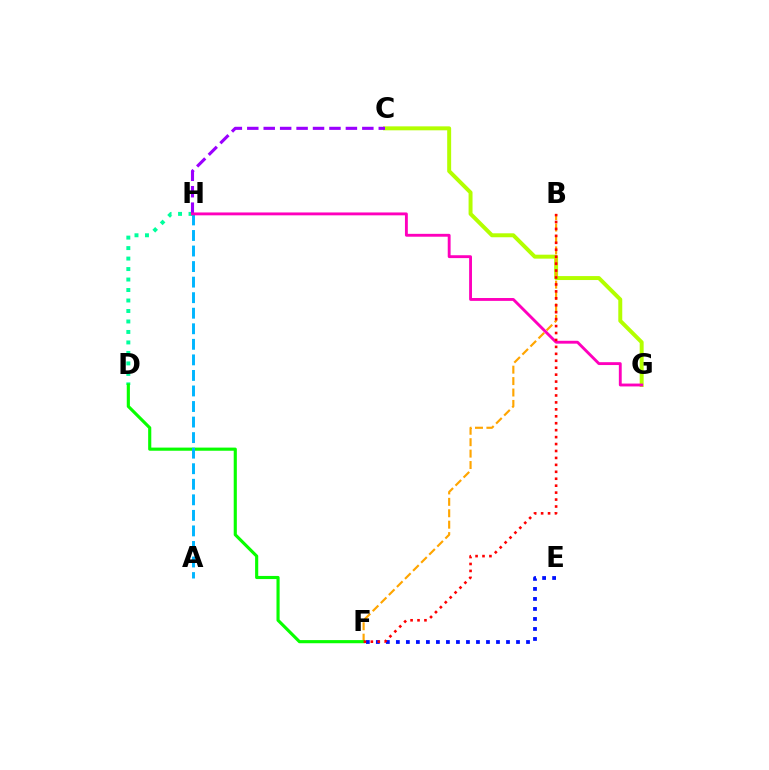{('C', 'G'): [{'color': '#b3ff00', 'line_style': 'solid', 'thickness': 2.85}], ('E', 'F'): [{'color': '#0010ff', 'line_style': 'dotted', 'thickness': 2.72}], ('D', 'H'): [{'color': '#00ff9d', 'line_style': 'dotted', 'thickness': 2.85}], ('C', 'H'): [{'color': '#9b00ff', 'line_style': 'dashed', 'thickness': 2.23}], ('B', 'F'): [{'color': '#ffa500', 'line_style': 'dashed', 'thickness': 1.55}, {'color': '#ff0000', 'line_style': 'dotted', 'thickness': 1.89}], ('D', 'F'): [{'color': '#08ff00', 'line_style': 'solid', 'thickness': 2.26}], ('A', 'H'): [{'color': '#00b5ff', 'line_style': 'dashed', 'thickness': 2.11}], ('G', 'H'): [{'color': '#ff00bd', 'line_style': 'solid', 'thickness': 2.07}]}